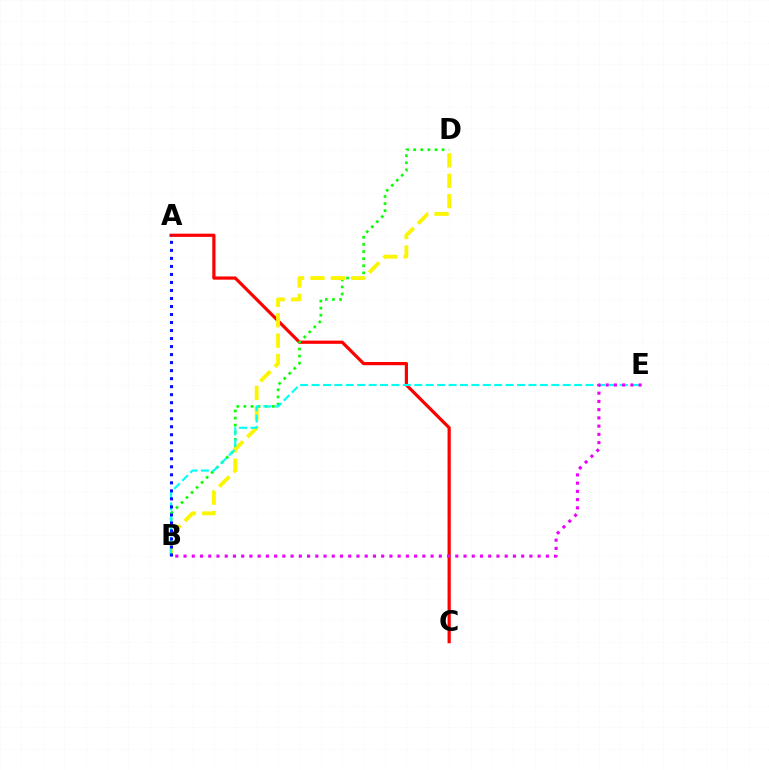{('A', 'C'): [{'color': '#ff0000', 'line_style': 'solid', 'thickness': 2.31}], ('B', 'D'): [{'color': '#08ff00', 'line_style': 'dotted', 'thickness': 1.93}, {'color': '#fcf500', 'line_style': 'dashed', 'thickness': 2.77}], ('B', 'E'): [{'color': '#00fff6', 'line_style': 'dashed', 'thickness': 1.55}, {'color': '#ee00ff', 'line_style': 'dotted', 'thickness': 2.24}], ('A', 'B'): [{'color': '#0010ff', 'line_style': 'dotted', 'thickness': 2.18}]}